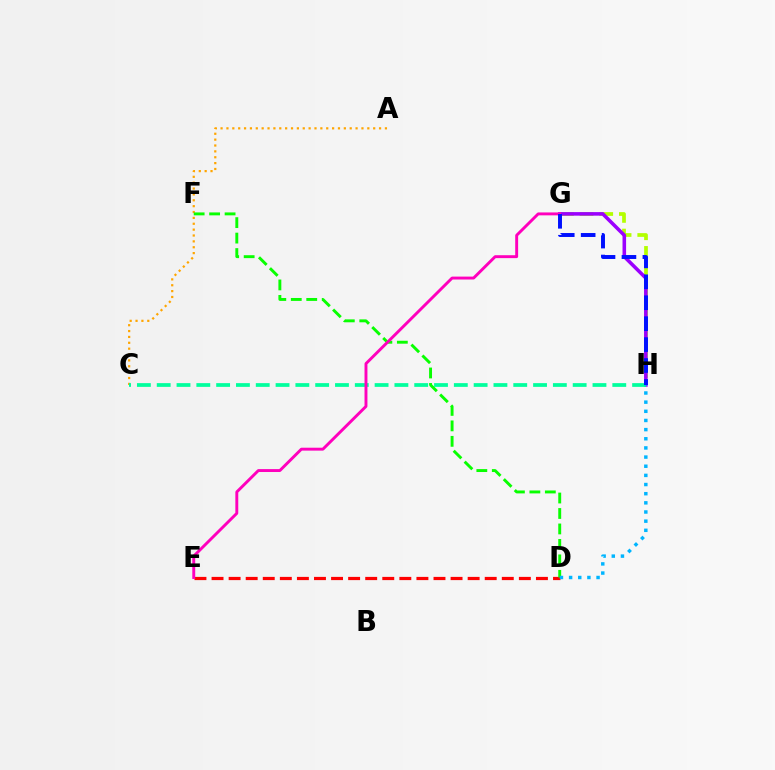{('D', 'E'): [{'color': '#ff0000', 'line_style': 'dashed', 'thickness': 2.32}], ('G', 'H'): [{'color': '#b3ff00', 'line_style': 'dashed', 'thickness': 2.67}, {'color': '#9b00ff', 'line_style': 'solid', 'thickness': 2.57}, {'color': '#0010ff', 'line_style': 'dashed', 'thickness': 2.84}], ('A', 'C'): [{'color': '#ffa500', 'line_style': 'dotted', 'thickness': 1.59}], ('C', 'H'): [{'color': '#00ff9d', 'line_style': 'dashed', 'thickness': 2.69}], ('D', 'F'): [{'color': '#08ff00', 'line_style': 'dashed', 'thickness': 2.1}], ('E', 'G'): [{'color': '#ff00bd', 'line_style': 'solid', 'thickness': 2.1}], ('D', 'H'): [{'color': '#00b5ff', 'line_style': 'dotted', 'thickness': 2.49}]}